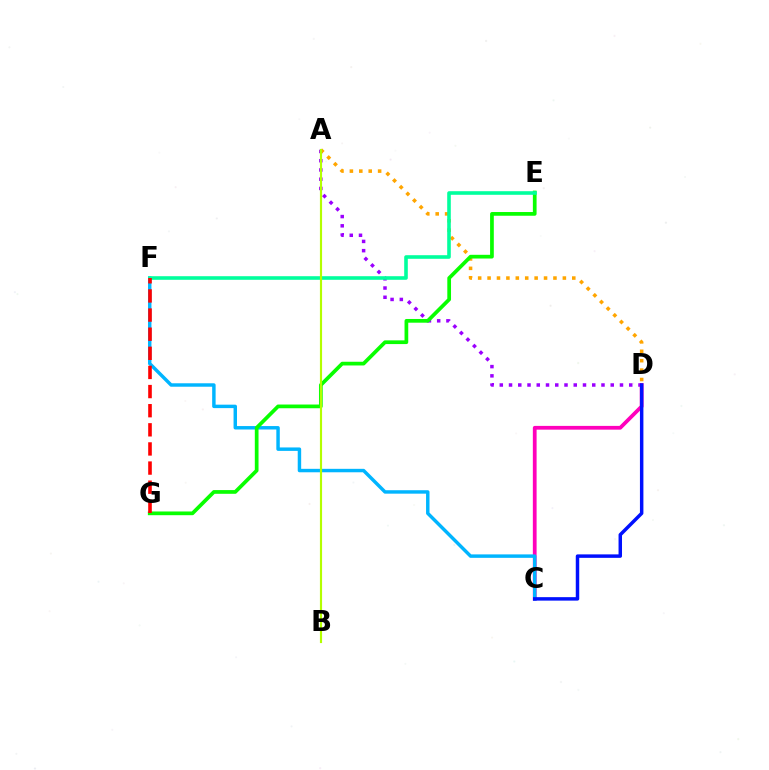{('A', 'D'): [{'color': '#9b00ff', 'line_style': 'dotted', 'thickness': 2.51}, {'color': '#ffa500', 'line_style': 'dotted', 'thickness': 2.56}], ('C', 'D'): [{'color': '#ff00bd', 'line_style': 'solid', 'thickness': 2.71}, {'color': '#0010ff', 'line_style': 'solid', 'thickness': 2.5}], ('C', 'F'): [{'color': '#00b5ff', 'line_style': 'solid', 'thickness': 2.48}], ('E', 'G'): [{'color': '#08ff00', 'line_style': 'solid', 'thickness': 2.68}], ('E', 'F'): [{'color': '#00ff9d', 'line_style': 'solid', 'thickness': 2.59}], ('A', 'B'): [{'color': '#b3ff00', 'line_style': 'solid', 'thickness': 1.55}], ('F', 'G'): [{'color': '#ff0000', 'line_style': 'dashed', 'thickness': 2.6}]}